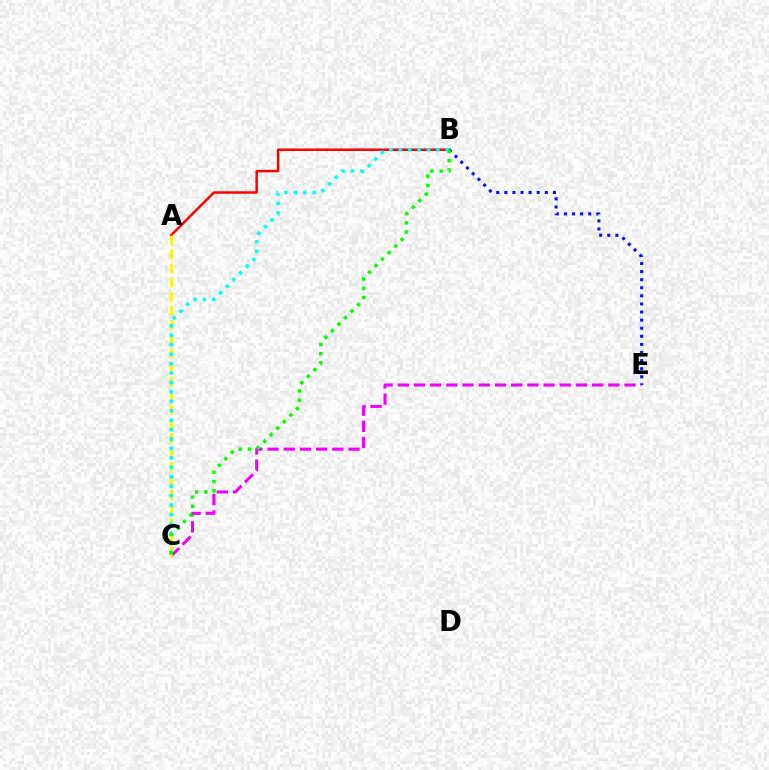{('B', 'E'): [{'color': '#0010ff', 'line_style': 'dotted', 'thickness': 2.2}], ('C', 'E'): [{'color': '#ee00ff', 'line_style': 'dashed', 'thickness': 2.2}], ('A', 'B'): [{'color': '#ff0000', 'line_style': 'solid', 'thickness': 1.79}], ('A', 'C'): [{'color': '#fcf500', 'line_style': 'dashed', 'thickness': 1.92}], ('B', 'C'): [{'color': '#00fff6', 'line_style': 'dotted', 'thickness': 2.56}, {'color': '#08ff00', 'line_style': 'dotted', 'thickness': 2.51}]}